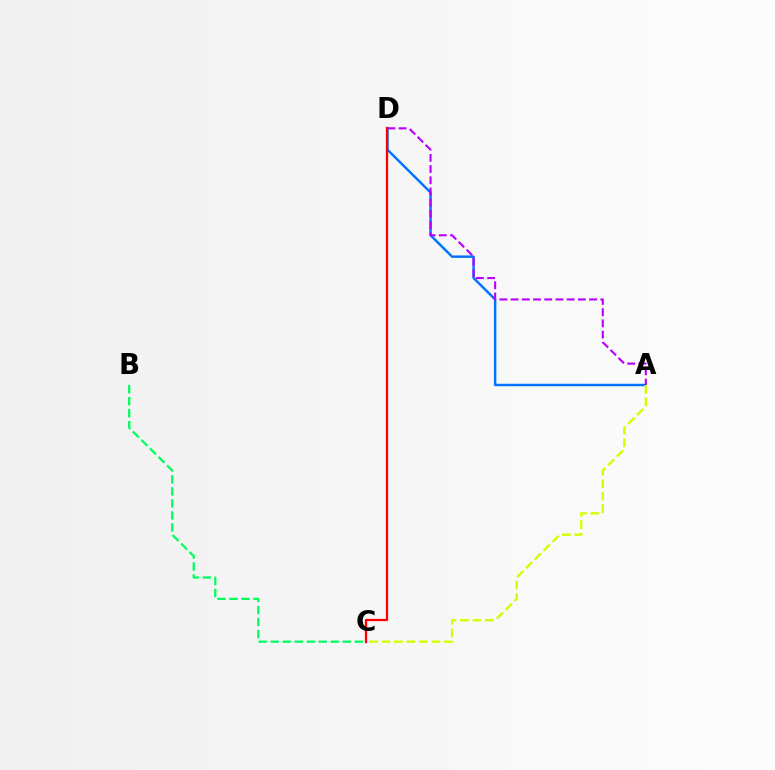{('A', 'D'): [{'color': '#0074ff', 'line_style': 'solid', 'thickness': 1.77}, {'color': '#b900ff', 'line_style': 'dashed', 'thickness': 1.52}], ('C', 'D'): [{'color': '#ff0000', 'line_style': 'solid', 'thickness': 1.65}], ('A', 'C'): [{'color': '#d1ff00', 'line_style': 'dashed', 'thickness': 1.7}], ('B', 'C'): [{'color': '#00ff5c', 'line_style': 'dashed', 'thickness': 1.63}]}